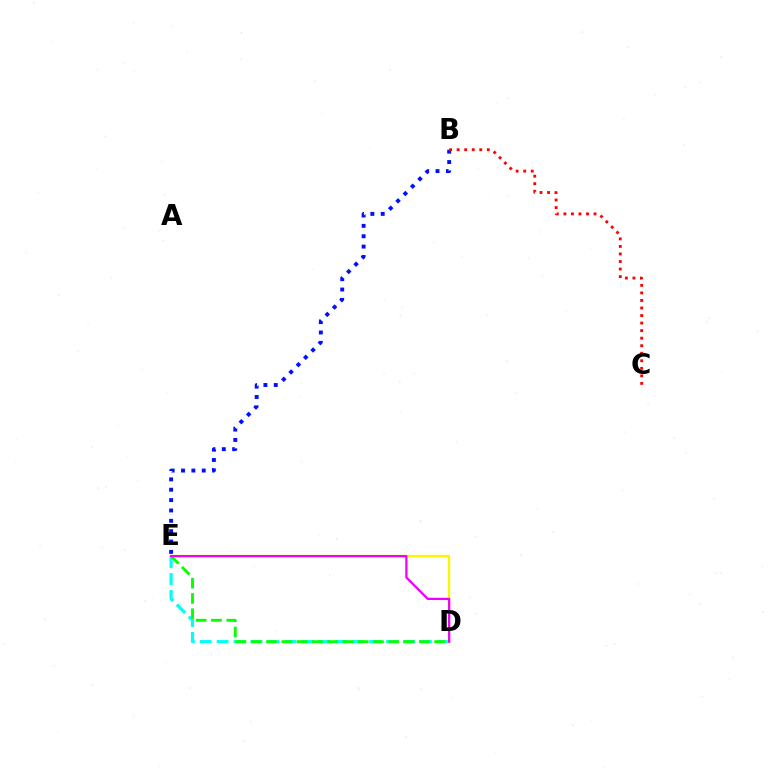{('D', 'E'): [{'color': '#00fff6', 'line_style': 'dashed', 'thickness': 2.3}, {'color': '#fcf500', 'line_style': 'solid', 'thickness': 1.67}, {'color': '#08ff00', 'line_style': 'dashed', 'thickness': 2.08}, {'color': '#ee00ff', 'line_style': 'solid', 'thickness': 1.63}], ('B', 'E'): [{'color': '#0010ff', 'line_style': 'dotted', 'thickness': 2.82}], ('B', 'C'): [{'color': '#ff0000', 'line_style': 'dotted', 'thickness': 2.05}]}